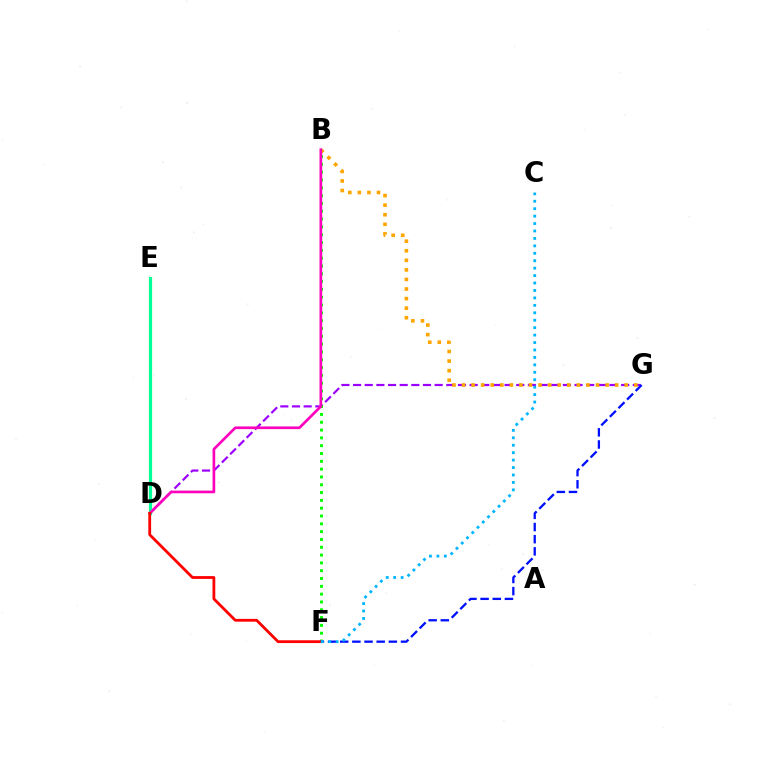{('D', 'E'): [{'color': '#b3ff00', 'line_style': 'solid', 'thickness': 2.28}, {'color': '#00ff9d', 'line_style': 'solid', 'thickness': 2.25}], ('D', 'G'): [{'color': '#9b00ff', 'line_style': 'dashed', 'thickness': 1.58}], ('B', 'F'): [{'color': '#08ff00', 'line_style': 'dotted', 'thickness': 2.12}], ('B', 'G'): [{'color': '#ffa500', 'line_style': 'dotted', 'thickness': 2.6}], ('B', 'D'): [{'color': '#ff00bd', 'line_style': 'solid', 'thickness': 1.92}], ('D', 'F'): [{'color': '#ff0000', 'line_style': 'solid', 'thickness': 2.01}], ('F', 'G'): [{'color': '#0010ff', 'line_style': 'dashed', 'thickness': 1.65}], ('C', 'F'): [{'color': '#00b5ff', 'line_style': 'dotted', 'thickness': 2.02}]}